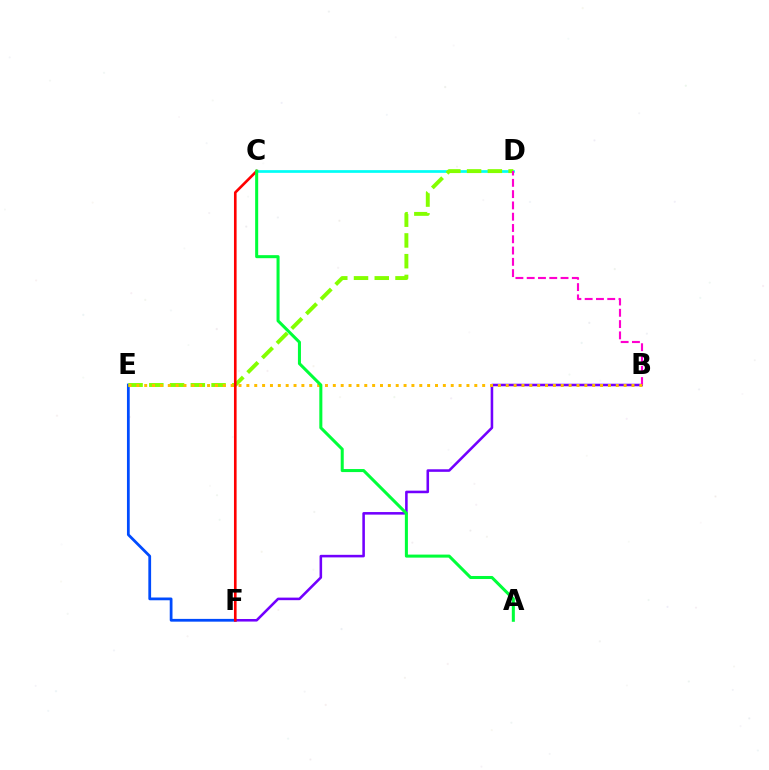{('E', 'F'): [{'color': '#004bff', 'line_style': 'solid', 'thickness': 1.99}], ('B', 'F'): [{'color': '#7200ff', 'line_style': 'solid', 'thickness': 1.85}], ('C', 'D'): [{'color': '#00fff6', 'line_style': 'solid', 'thickness': 1.94}], ('D', 'E'): [{'color': '#84ff00', 'line_style': 'dashed', 'thickness': 2.82}], ('B', 'D'): [{'color': '#ff00cf', 'line_style': 'dashed', 'thickness': 1.53}], ('C', 'F'): [{'color': '#ff0000', 'line_style': 'solid', 'thickness': 1.89}], ('B', 'E'): [{'color': '#ffbd00', 'line_style': 'dotted', 'thickness': 2.14}], ('A', 'C'): [{'color': '#00ff39', 'line_style': 'solid', 'thickness': 2.19}]}